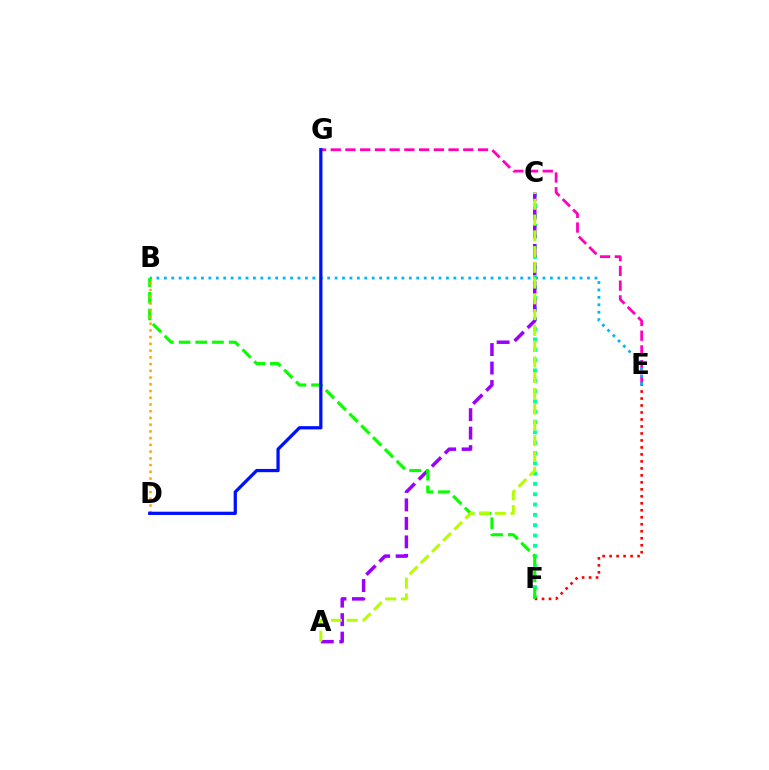{('C', 'F'): [{'color': '#00ff9d', 'line_style': 'dotted', 'thickness': 2.8}], ('A', 'C'): [{'color': '#9b00ff', 'line_style': 'dashed', 'thickness': 2.51}, {'color': '#b3ff00', 'line_style': 'dashed', 'thickness': 2.14}], ('E', 'G'): [{'color': '#ff00bd', 'line_style': 'dashed', 'thickness': 2.0}], ('B', 'E'): [{'color': '#00b5ff', 'line_style': 'dotted', 'thickness': 2.02}], ('E', 'F'): [{'color': '#ff0000', 'line_style': 'dotted', 'thickness': 1.9}], ('B', 'F'): [{'color': '#08ff00', 'line_style': 'dashed', 'thickness': 2.27}], ('B', 'D'): [{'color': '#ffa500', 'line_style': 'dotted', 'thickness': 1.83}], ('D', 'G'): [{'color': '#0010ff', 'line_style': 'solid', 'thickness': 2.34}]}